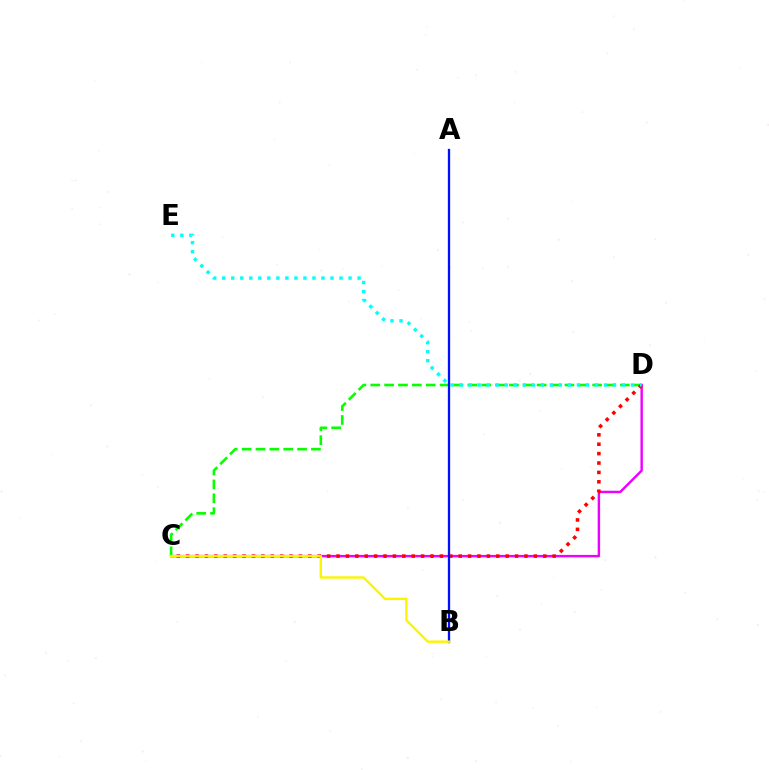{('C', 'D'): [{'color': '#ee00ff', 'line_style': 'solid', 'thickness': 1.75}, {'color': '#08ff00', 'line_style': 'dashed', 'thickness': 1.88}, {'color': '#ff0000', 'line_style': 'dotted', 'thickness': 2.55}], ('A', 'B'): [{'color': '#0010ff', 'line_style': 'solid', 'thickness': 1.66}], ('B', 'C'): [{'color': '#fcf500', 'line_style': 'solid', 'thickness': 1.73}], ('D', 'E'): [{'color': '#00fff6', 'line_style': 'dotted', 'thickness': 2.45}]}